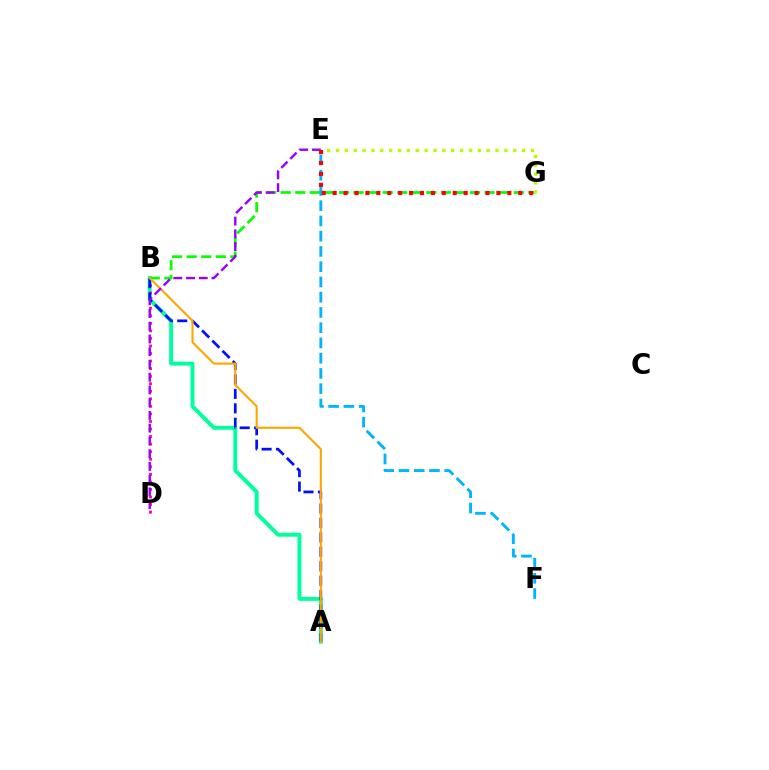{('A', 'B'): [{'color': '#00ff9d', 'line_style': 'solid', 'thickness': 2.83}, {'color': '#0010ff', 'line_style': 'dashed', 'thickness': 1.96}, {'color': '#ffa500', 'line_style': 'solid', 'thickness': 1.51}], ('B', 'D'): [{'color': '#ff00bd', 'line_style': 'dotted', 'thickness': 2.05}], ('B', 'G'): [{'color': '#08ff00', 'line_style': 'dashed', 'thickness': 1.98}], ('D', 'E'): [{'color': '#9b00ff', 'line_style': 'dashed', 'thickness': 1.73}], ('E', 'F'): [{'color': '#00b5ff', 'line_style': 'dashed', 'thickness': 2.07}], ('E', 'G'): [{'color': '#b3ff00', 'line_style': 'dotted', 'thickness': 2.41}, {'color': '#ff0000', 'line_style': 'dotted', 'thickness': 2.97}]}